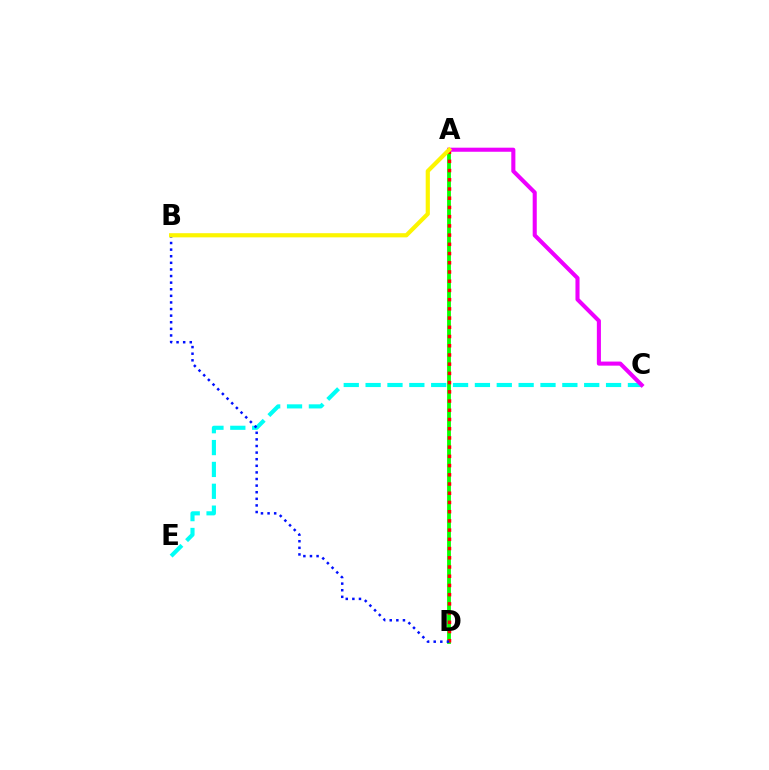{('A', 'D'): [{'color': '#08ff00', 'line_style': 'solid', 'thickness': 2.74}, {'color': '#ff0000', 'line_style': 'dotted', 'thickness': 2.5}], ('C', 'E'): [{'color': '#00fff6', 'line_style': 'dashed', 'thickness': 2.97}], ('B', 'D'): [{'color': '#0010ff', 'line_style': 'dotted', 'thickness': 1.79}], ('A', 'C'): [{'color': '#ee00ff', 'line_style': 'solid', 'thickness': 2.93}], ('A', 'B'): [{'color': '#fcf500', 'line_style': 'solid', 'thickness': 3.0}]}